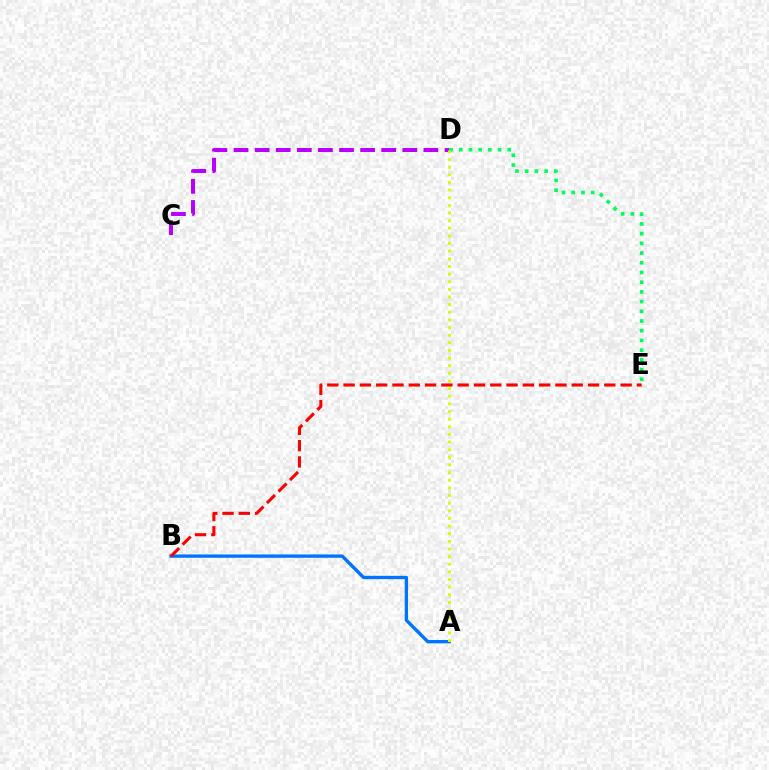{('D', 'E'): [{'color': '#00ff5c', 'line_style': 'dotted', 'thickness': 2.64}], ('A', 'B'): [{'color': '#0074ff', 'line_style': 'solid', 'thickness': 2.41}], ('B', 'E'): [{'color': '#ff0000', 'line_style': 'dashed', 'thickness': 2.21}], ('C', 'D'): [{'color': '#b900ff', 'line_style': 'dashed', 'thickness': 2.87}], ('A', 'D'): [{'color': '#d1ff00', 'line_style': 'dotted', 'thickness': 2.07}]}